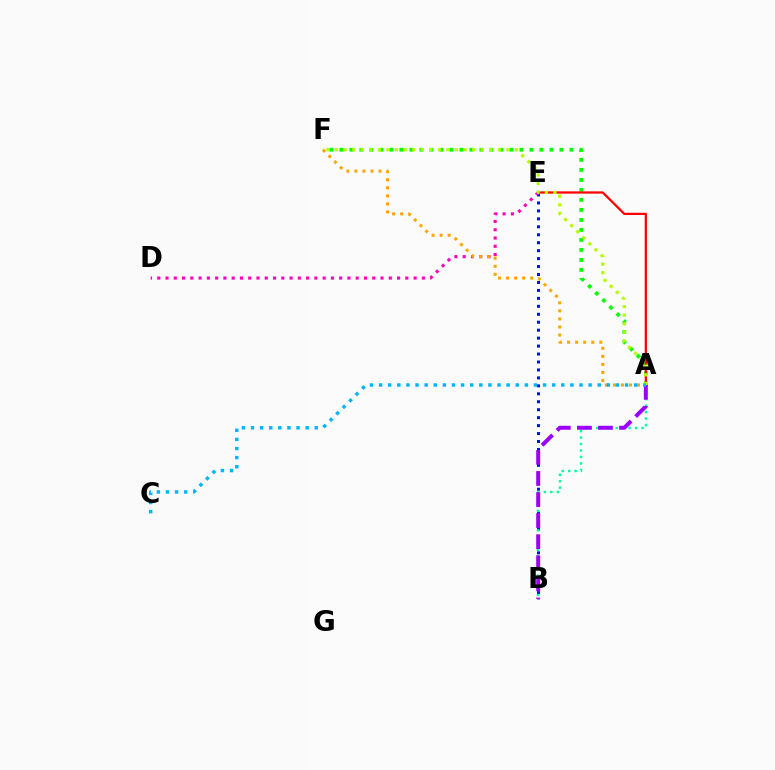{('A', 'F'): [{'color': '#08ff00', 'line_style': 'dotted', 'thickness': 2.72}, {'color': '#ffa500', 'line_style': 'dotted', 'thickness': 2.19}, {'color': '#b3ff00', 'line_style': 'dotted', 'thickness': 2.33}], ('B', 'E'): [{'color': '#0010ff', 'line_style': 'dotted', 'thickness': 2.16}], ('A', 'B'): [{'color': '#00ff9d', 'line_style': 'dotted', 'thickness': 1.76}, {'color': '#9b00ff', 'line_style': 'dashed', 'thickness': 2.86}], ('D', 'E'): [{'color': '#ff00bd', 'line_style': 'dotted', 'thickness': 2.25}], ('A', 'E'): [{'color': '#ff0000', 'line_style': 'solid', 'thickness': 1.62}], ('A', 'C'): [{'color': '#00b5ff', 'line_style': 'dotted', 'thickness': 2.47}]}